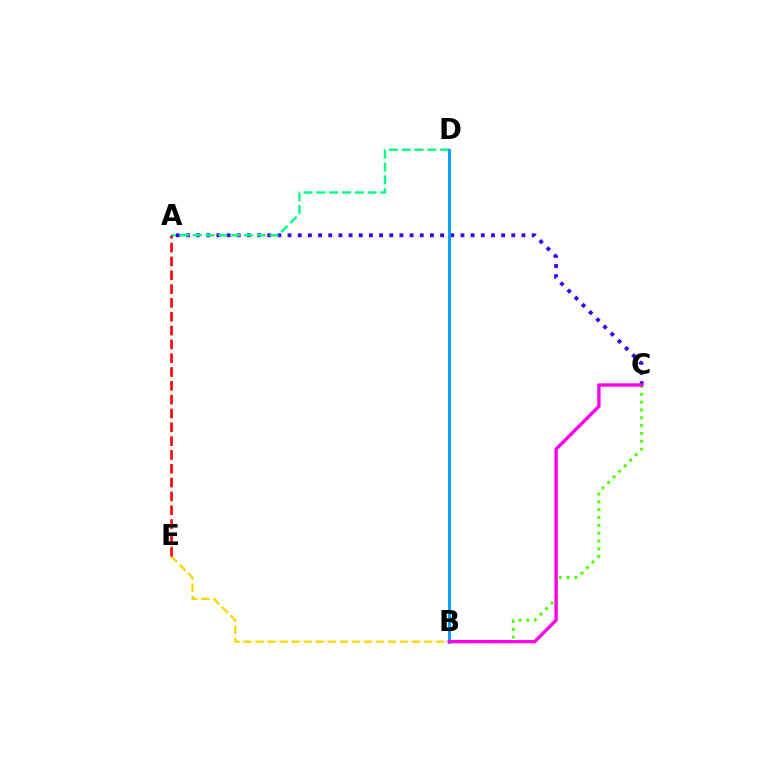{('A', 'C'): [{'color': '#3700ff', 'line_style': 'dotted', 'thickness': 2.76}], ('A', 'D'): [{'color': '#00ff86', 'line_style': 'dashed', 'thickness': 1.74}], ('B', 'C'): [{'color': '#4fff00', 'line_style': 'dotted', 'thickness': 2.13}, {'color': '#ff00ed', 'line_style': 'solid', 'thickness': 2.42}], ('B', 'D'): [{'color': '#009eff', 'line_style': 'solid', 'thickness': 2.07}], ('B', 'E'): [{'color': '#ffd500', 'line_style': 'dashed', 'thickness': 1.64}], ('A', 'E'): [{'color': '#ff0000', 'line_style': 'dashed', 'thickness': 1.88}]}